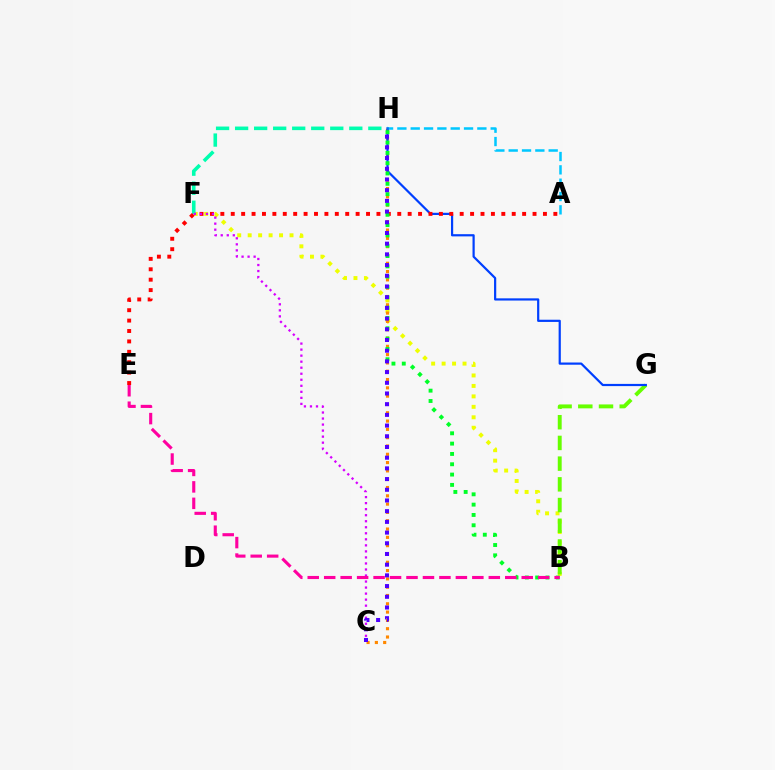{('B', 'F'): [{'color': '#eeff00', 'line_style': 'dotted', 'thickness': 2.84}], ('C', 'H'): [{'color': '#ff8800', 'line_style': 'dotted', 'thickness': 2.26}, {'color': '#4f00ff', 'line_style': 'dotted', 'thickness': 2.91}], ('B', 'G'): [{'color': '#66ff00', 'line_style': 'dashed', 'thickness': 2.81}], ('A', 'H'): [{'color': '#00c7ff', 'line_style': 'dashed', 'thickness': 1.81}], ('G', 'H'): [{'color': '#003fff', 'line_style': 'solid', 'thickness': 1.59}], ('F', 'H'): [{'color': '#00ffaf', 'line_style': 'dashed', 'thickness': 2.59}], ('A', 'E'): [{'color': '#ff0000', 'line_style': 'dotted', 'thickness': 2.83}], ('C', 'F'): [{'color': '#d600ff', 'line_style': 'dotted', 'thickness': 1.64}], ('B', 'H'): [{'color': '#00ff27', 'line_style': 'dotted', 'thickness': 2.8}], ('B', 'E'): [{'color': '#ff00a0', 'line_style': 'dashed', 'thickness': 2.24}]}